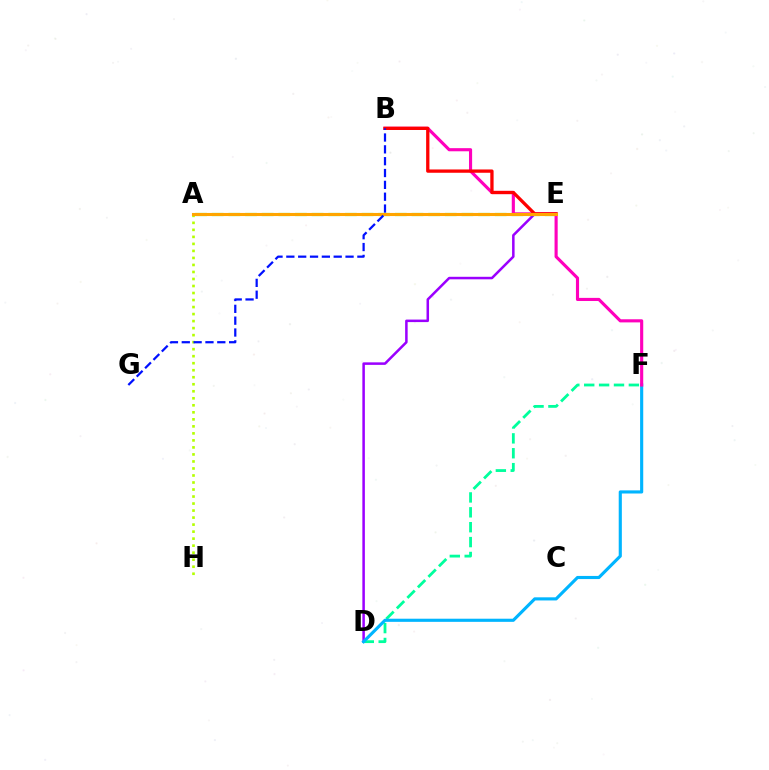{('D', 'E'): [{'color': '#9b00ff', 'line_style': 'solid', 'thickness': 1.81}], ('D', 'F'): [{'color': '#00ff9d', 'line_style': 'dashed', 'thickness': 2.02}, {'color': '#00b5ff', 'line_style': 'solid', 'thickness': 2.25}], ('A', 'E'): [{'color': '#08ff00', 'line_style': 'dashed', 'thickness': 2.26}, {'color': '#ffa500', 'line_style': 'solid', 'thickness': 2.22}], ('A', 'H'): [{'color': '#b3ff00', 'line_style': 'dotted', 'thickness': 1.91}], ('B', 'F'): [{'color': '#ff00bd', 'line_style': 'solid', 'thickness': 2.25}], ('B', 'E'): [{'color': '#ff0000', 'line_style': 'solid', 'thickness': 2.37}], ('B', 'G'): [{'color': '#0010ff', 'line_style': 'dashed', 'thickness': 1.61}]}